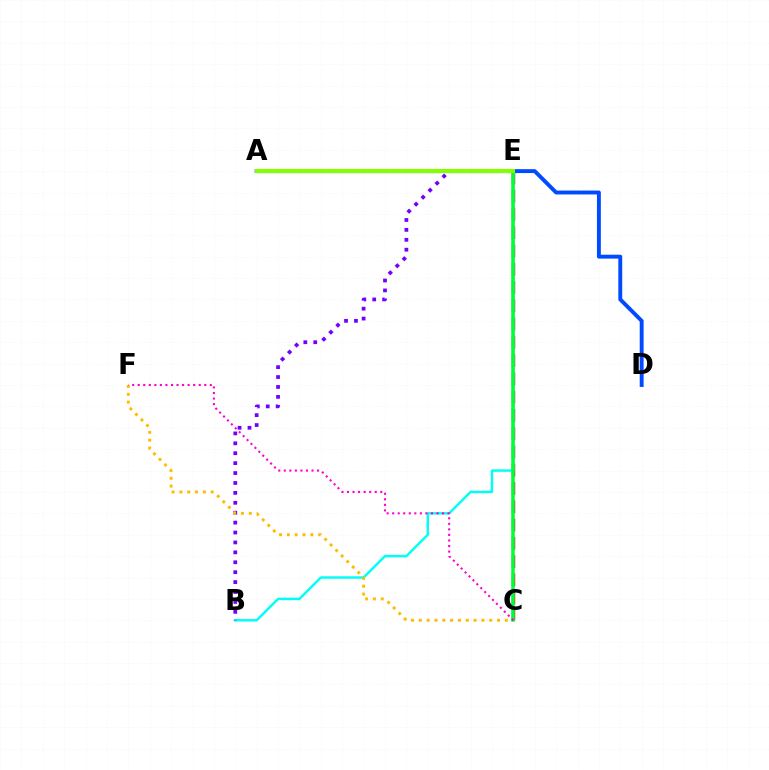{('C', 'E'): [{'color': '#ff0000', 'line_style': 'dashed', 'thickness': 2.48}, {'color': '#00ff39', 'line_style': 'solid', 'thickness': 2.55}], ('B', 'E'): [{'color': '#00fff6', 'line_style': 'solid', 'thickness': 1.76}, {'color': '#7200ff', 'line_style': 'dotted', 'thickness': 2.69}], ('C', 'F'): [{'color': '#ffbd00', 'line_style': 'dotted', 'thickness': 2.13}, {'color': '#ff00cf', 'line_style': 'dotted', 'thickness': 1.51}], ('A', 'D'): [{'color': '#004bff', 'line_style': 'solid', 'thickness': 2.81}], ('A', 'E'): [{'color': '#84ff00', 'line_style': 'solid', 'thickness': 2.93}]}